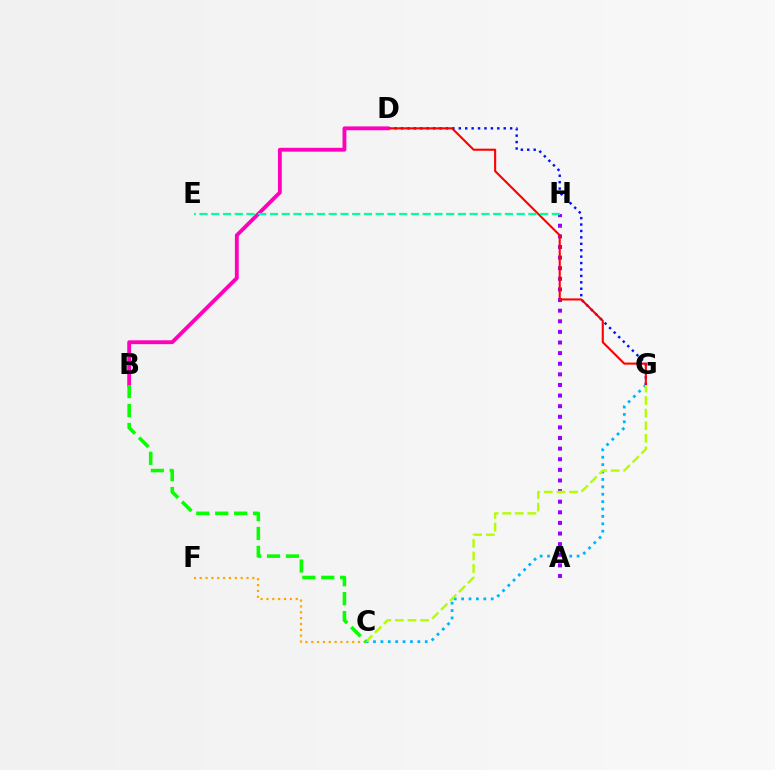{('A', 'H'): [{'color': '#9b00ff', 'line_style': 'dotted', 'thickness': 2.88}], ('C', 'F'): [{'color': '#ffa500', 'line_style': 'dotted', 'thickness': 1.59}], ('C', 'G'): [{'color': '#00b5ff', 'line_style': 'dotted', 'thickness': 2.01}, {'color': '#b3ff00', 'line_style': 'dashed', 'thickness': 1.71}], ('D', 'G'): [{'color': '#0010ff', 'line_style': 'dotted', 'thickness': 1.74}, {'color': '#ff0000', 'line_style': 'solid', 'thickness': 1.52}], ('B', 'D'): [{'color': '#ff00bd', 'line_style': 'solid', 'thickness': 2.77}], ('B', 'C'): [{'color': '#08ff00', 'line_style': 'dashed', 'thickness': 2.57}], ('E', 'H'): [{'color': '#00ff9d', 'line_style': 'dashed', 'thickness': 1.6}]}